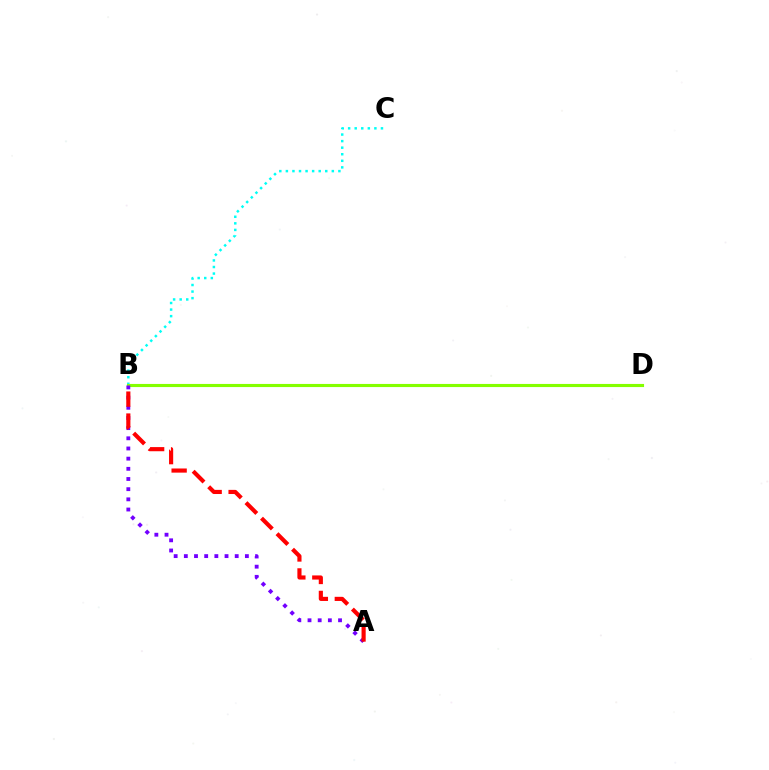{('B', 'C'): [{'color': '#00fff6', 'line_style': 'dotted', 'thickness': 1.78}], ('B', 'D'): [{'color': '#84ff00', 'line_style': 'solid', 'thickness': 2.25}], ('A', 'B'): [{'color': '#7200ff', 'line_style': 'dotted', 'thickness': 2.76}, {'color': '#ff0000', 'line_style': 'dashed', 'thickness': 2.98}]}